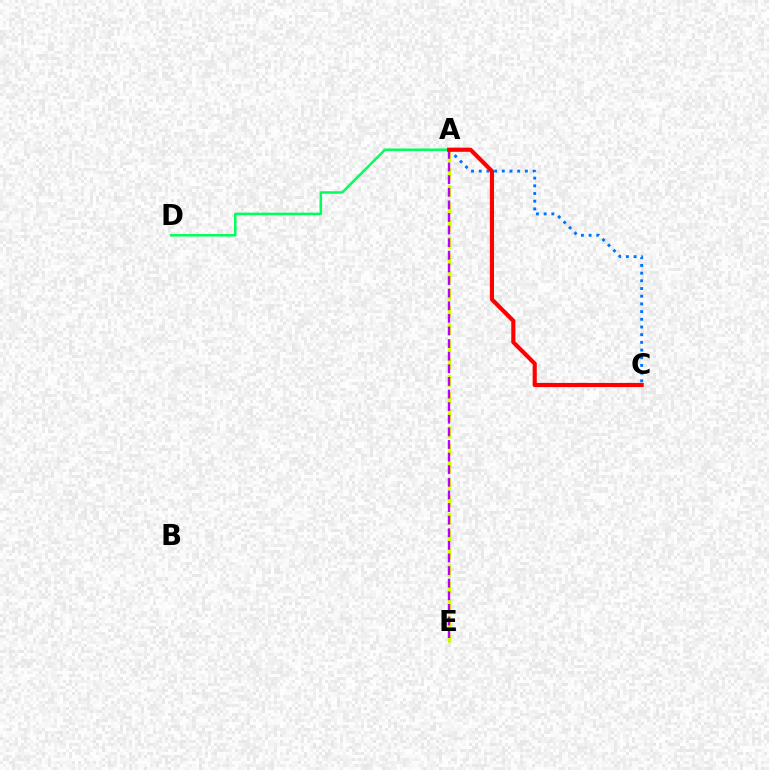{('A', 'C'): [{'color': '#0074ff', 'line_style': 'dotted', 'thickness': 2.09}, {'color': '#ff0000', 'line_style': 'solid', 'thickness': 2.98}], ('A', 'E'): [{'color': '#d1ff00', 'line_style': 'dashed', 'thickness': 2.34}, {'color': '#b900ff', 'line_style': 'dashed', 'thickness': 1.71}], ('A', 'D'): [{'color': '#00ff5c', 'line_style': 'solid', 'thickness': 1.79}]}